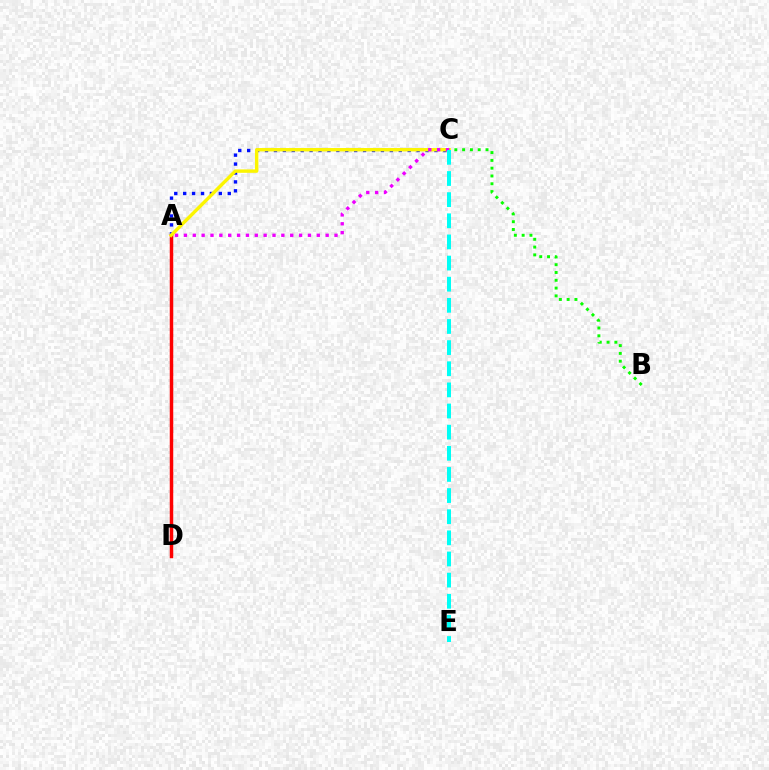{('A', 'D'): [{'color': '#ff0000', 'line_style': 'solid', 'thickness': 2.5}], ('A', 'C'): [{'color': '#0010ff', 'line_style': 'dotted', 'thickness': 2.42}, {'color': '#fcf500', 'line_style': 'solid', 'thickness': 2.45}, {'color': '#ee00ff', 'line_style': 'dotted', 'thickness': 2.41}], ('B', 'C'): [{'color': '#08ff00', 'line_style': 'dotted', 'thickness': 2.12}], ('C', 'E'): [{'color': '#00fff6', 'line_style': 'dashed', 'thickness': 2.87}]}